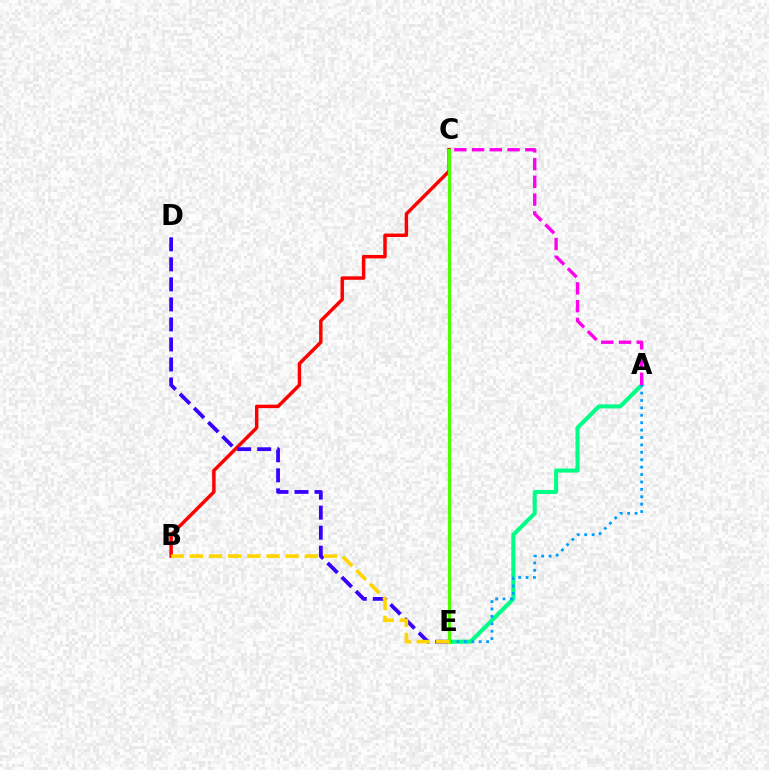{('B', 'C'): [{'color': '#ff0000', 'line_style': 'solid', 'thickness': 2.49}], ('A', 'E'): [{'color': '#00ff86', 'line_style': 'solid', 'thickness': 2.94}, {'color': '#009eff', 'line_style': 'dotted', 'thickness': 2.01}], ('D', 'E'): [{'color': '#3700ff', 'line_style': 'dashed', 'thickness': 2.72}], ('C', 'E'): [{'color': '#4fff00', 'line_style': 'solid', 'thickness': 2.32}], ('B', 'E'): [{'color': '#ffd500', 'line_style': 'dashed', 'thickness': 2.6}], ('A', 'C'): [{'color': '#ff00ed', 'line_style': 'dashed', 'thickness': 2.41}]}